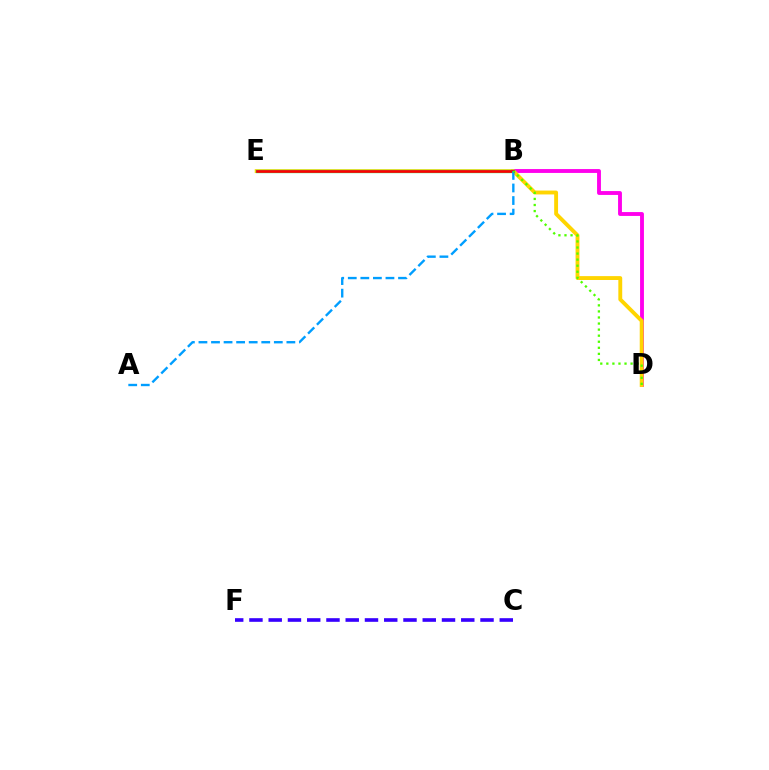{('B', 'D'): [{'color': '#ff00ed', 'line_style': 'solid', 'thickness': 2.78}, {'color': '#4fff00', 'line_style': 'dotted', 'thickness': 1.65}], ('D', 'E'): [{'color': '#ffd500', 'line_style': 'solid', 'thickness': 2.79}], ('B', 'E'): [{'color': '#00ff86', 'line_style': 'solid', 'thickness': 2.36}, {'color': '#ff0000', 'line_style': 'solid', 'thickness': 1.95}], ('C', 'F'): [{'color': '#3700ff', 'line_style': 'dashed', 'thickness': 2.62}], ('A', 'B'): [{'color': '#009eff', 'line_style': 'dashed', 'thickness': 1.71}]}